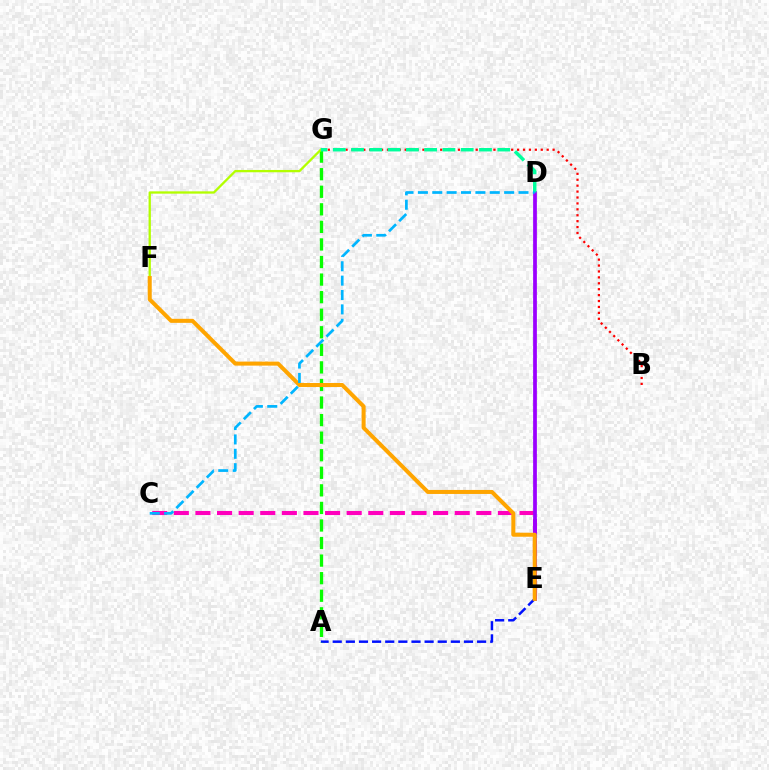{('C', 'E'): [{'color': '#ff00bd', 'line_style': 'dashed', 'thickness': 2.94}], ('B', 'G'): [{'color': '#ff0000', 'line_style': 'dotted', 'thickness': 1.61}], ('D', 'E'): [{'color': '#9b00ff', 'line_style': 'solid', 'thickness': 2.7}], ('A', 'E'): [{'color': '#0010ff', 'line_style': 'dashed', 'thickness': 1.78}], ('A', 'G'): [{'color': '#08ff00', 'line_style': 'dashed', 'thickness': 2.39}], ('F', 'G'): [{'color': '#b3ff00', 'line_style': 'solid', 'thickness': 1.66}], ('E', 'F'): [{'color': '#ffa500', 'line_style': 'solid', 'thickness': 2.89}], ('D', 'G'): [{'color': '#00ff9d', 'line_style': 'dashed', 'thickness': 2.48}], ('C', 'D'): [{'color': '#00b5ff', 'line_style': 'dashed', 'thickness': 1.95}]}